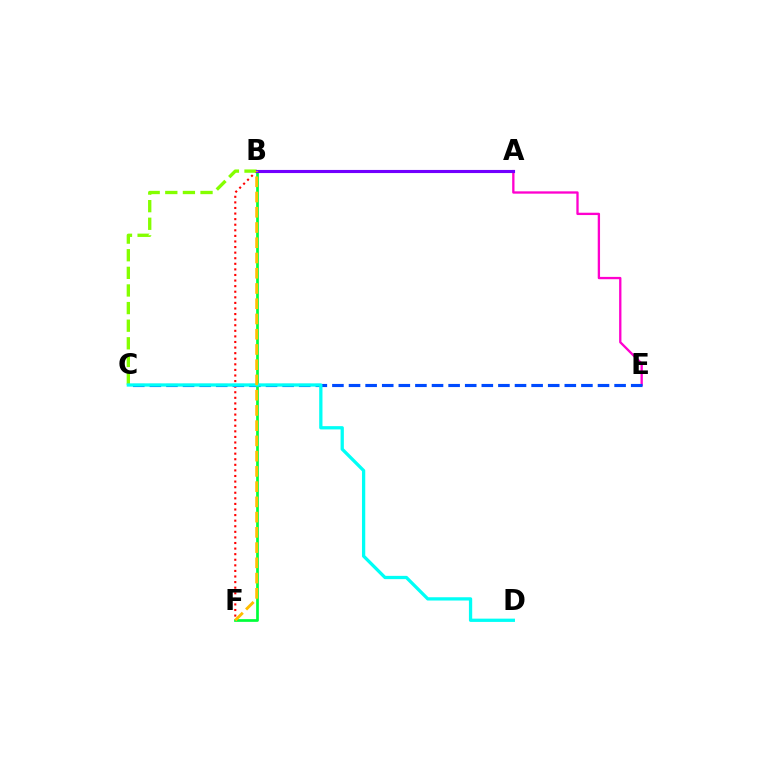{('B', 'F'): [{'color': '#ff0000', 'line_style': 'dotted', 'thickness': 1.52}, {'color': '#00ff39', 'line_style': 'solid', 'thickness': 1.95}, {'color': '#ffbd00', 'line_style': 'dashed', 'thickness': 2.07}], ('A', 'E'): [{'color': '#ff00cf', 'line_style': 'solid', 'thickness': 1.67}], ('C', 'E'): [{'color': '#004bff', 'line_style': 'dashed', 'thickness': 2.25}], ('B', 'C'): [{'color': '#84ff00', 'line_style': 'dashed', 'thickness': 2.39}], ('A', 'B'): [{'color': '#7200ff', 'line_style': 'solid', 'thickness': 2.24}], ('C', 'D'): [{'color': '#00fff6', 'line_style': 'solid', 'thickness': 2.36}]}